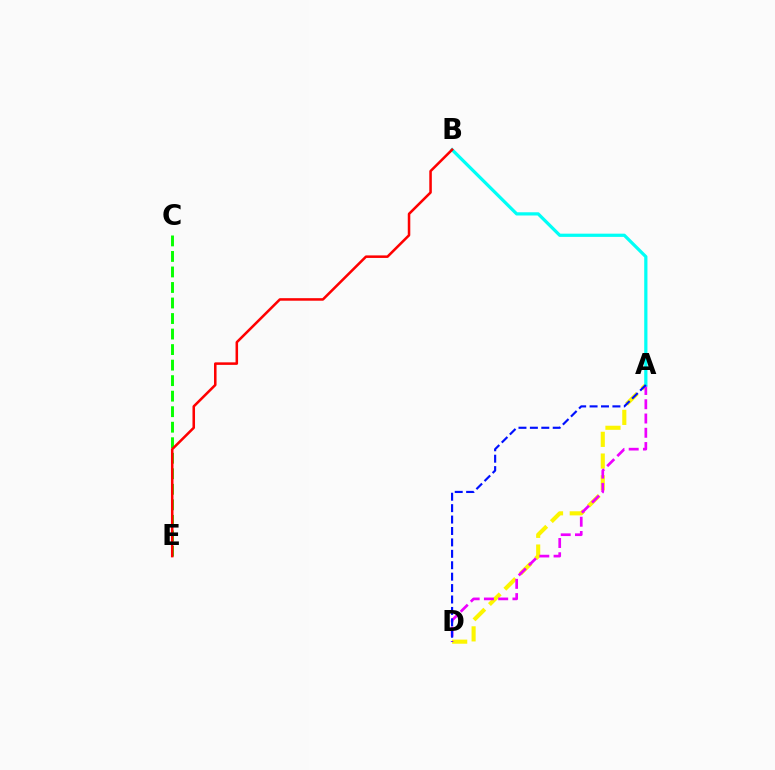{('A', 'D'): [{'color': '#fcf500', 'line_style': 'dashed', 'thickness': 2.95}, {'color': '#ee00ff', 'line_style': 'dashed', 'thickness': 1.94}, {'color': '#0010ff', 'line_style': 'dashed', 'thickness': 1.55}], ('C', 'E'): [{'color': '#08ff00', 'line_style': 'dashed', 'thickness': 2.11}], ('A', 'B'): [{'color': '#00fff6', 'line_style': 'solid', 'thickness': 2.32}], ('B', 'E'): [{'color': '#ff0000', 'line_style': 'solid', 'thickness': 1.83}]}